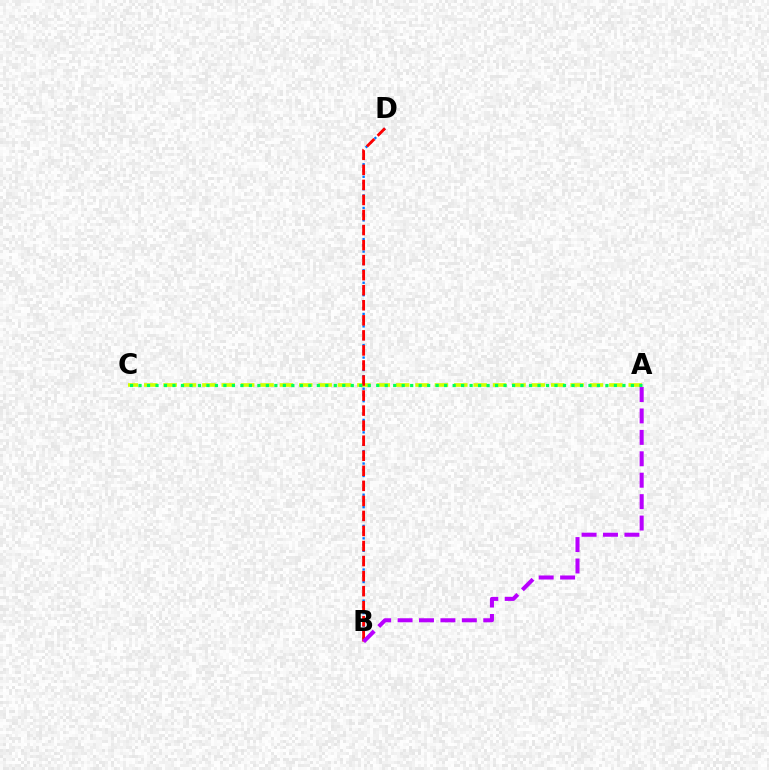{('A', 'C'): [{'color': '#d1ff00', 'line_style': 'dashed', 'thickness': 2.63}, {'color': '#00ff5c', 'line_style': 'dotted', 'thickness': 2.31}], ('B', 'D'): [{'color': '#0074ff', 'line_style': 'dotted', 'thickness': 1.69}, {'color': '#ff0000', 'line_style': 'dashed', 'thickness': 2.04}], ('A', 'B'): [{'color': '#b900ff', 'line_style': 'dashed', 'thickness': 2.91}]}